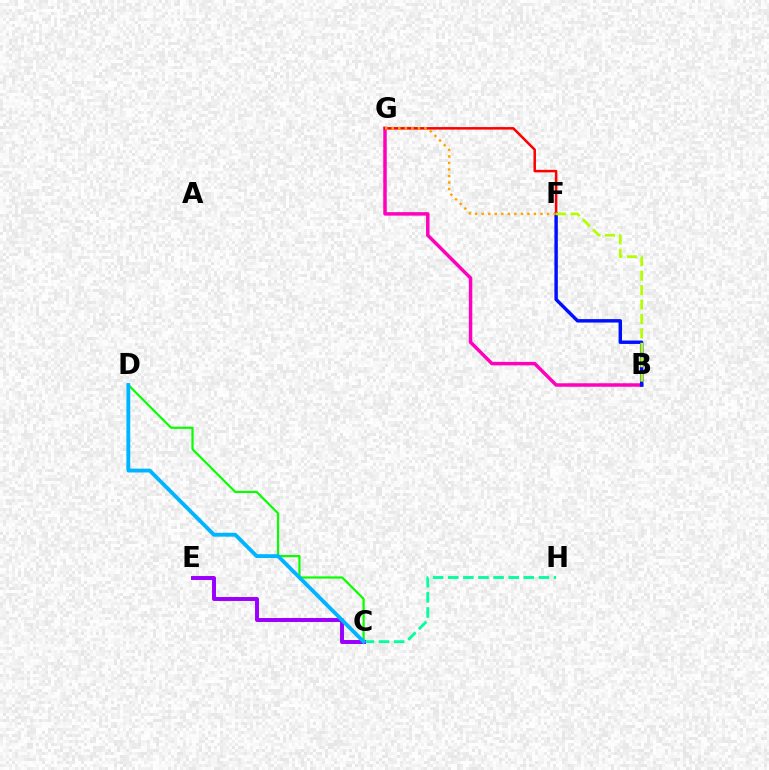{('B', 'G'): [{'color': '#ff00bd', 'line_style': 'solid', 'thickness': 2.51}], ('C', 'H'): [{'color': '#00ff9d', 'line_style': 'dashed', 'thickness': 2.05}], ('B', 'F'): [{'color': '#0010ff', 'line_style': 'solid', 'thickness': 2.48}, {'color': '#b3ff00', 'line_style': 'dashed', 'thickness': 1.96}], ('C', 'E'): [{'color': '#9b00ff', 'line_style': 'solid', 'thickness': 2.84}], ('C', 'D'): [{'color': '#08ff00', 'line_style': 'solid', 'thickness': 1.58}, {'color': '#00b5ff', 'line_style': 'solid', 'thickness': 2.77}], ('F', 'G'): [{'color': '#ff0000', 'line_style': 'solid', 'thickness': 1.81}, {'color': '#ffa500', 'line_style': 'dotted', 'thickness': 1.78}]}